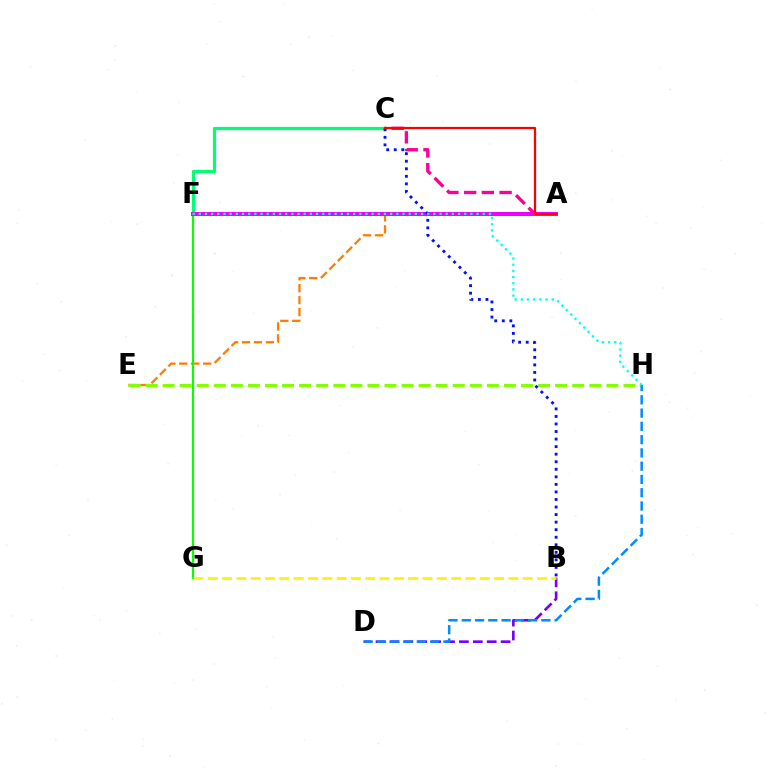{('C', 'F'): [{'color': '#00ff74', 'line_style': 'solid', 'thickness': 2.32}], ('B', 'D'): [{'color': '#7200ff', 'line_style': 'dashed', 'thickness': 1.89}], ('A', 'E'): [{'color': '#ff7c00', 'line_style': 'dashed', 'thickness': 1.62}], ('A', 'C'): [{'color': '#ff0094', 'line_style': 'dashed', 'thickness': 2.41}, {'color': '#ff0000', 'line_style': 'solid', 'thickness': 1.6}], ('F', 'G'): [{'color': '#08ff00', 'line_style': 'solid', 'thickness': 1.52}], ('E', 'H'): [{'color': '#84ff00', 'line_style': 'dashed', 'thickness': 2.32}], ('A', 'F'): [{'color': '#ee00ff', 'line_style': 'solid', 'thickness': 2.89}], ('D', 'H'): [{'color': '#008cff', 'line_style': 'dashed', 'thickness': 1.8}], ('B', 'C'): [{'color': '#0010ff', 'line_style': 'dotted', 'thickness': 2.05}], ('B', 'G'): [{'color': '#fcf500', 'line_style': 'dashed', 'thickness': 1.94}], ('F', 'H'): [{'color': '#00fff6', 'line_style': 'dotted', 'thickness': 1.68}]}